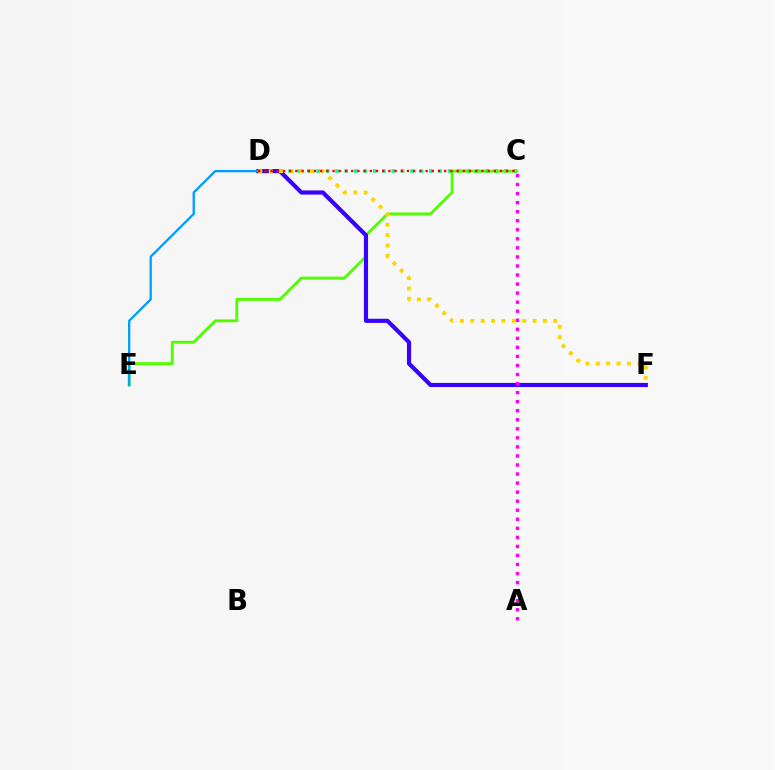{('C', 'D'): [{'color': '#00ff86', 'line_style': 'dotted', 'thickness': 2.55}, {'color': '#ff0000', 'line_style': 'dotted', 'thickness': 1.68}], ('C', 'E'): [{'color': '#4fff00', 'line_style': 'solid', 'thickness': 2.04}], ('D', 'F'): [{'color': '#3700ff', 'line_style': 'solid', 'thickness': 2.99}, {'color': '#ffd500', 'line_style': 'dotted', 'thickness': 2.82}], ('A', 'C'): [{'color': '#ff00ed', 'line_style': 'dotted', 'thickness': 2.46}], ('D', 'E'): [{'color': '#009eff', 'line_style': 'solid', 'thickness': 1.67}]}